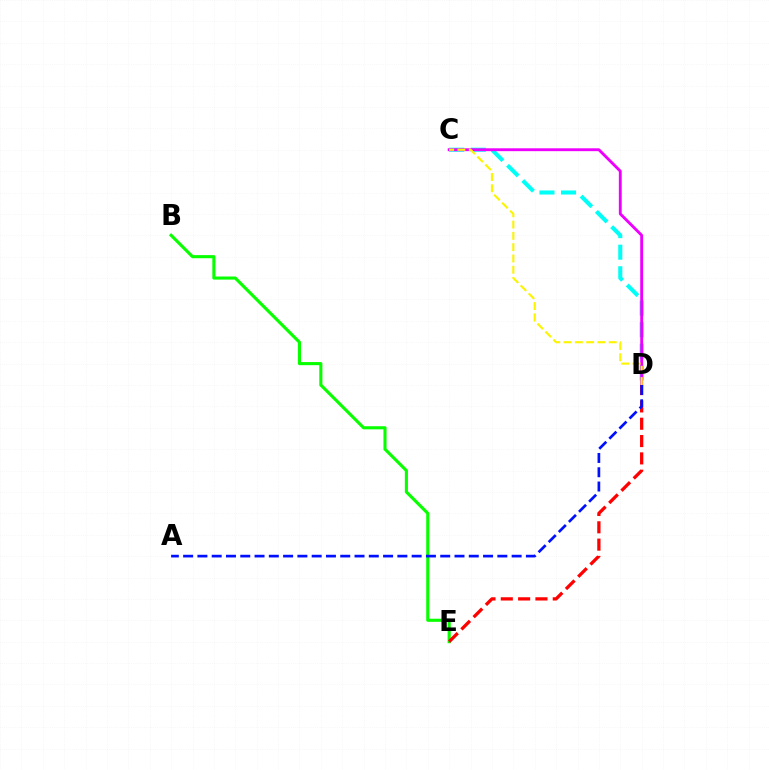{('B', 'E'): [{'color': '#08ff00', 'line_style': 'solid', 'thickness': 2.24}], ('C', 'D'): [{'color': '#00fff6', 'line_style': 'dashed', 'thickness': 2.93}, {'color': '#ee00ff', 'line_style': 'solid', 'thickness': 2.07}, {'color': '#fcf500', 'line_style': 'dashed', 'thickness': 1.53}], ('D', 'E'): [{'color': '#ff0000', 'line_style': 'dashed', 'thickness': 2.35}], ('A', 'D'): [{'color': '#0010ff', 'line_style': 'dashed', 'thickness': 1.94}]}